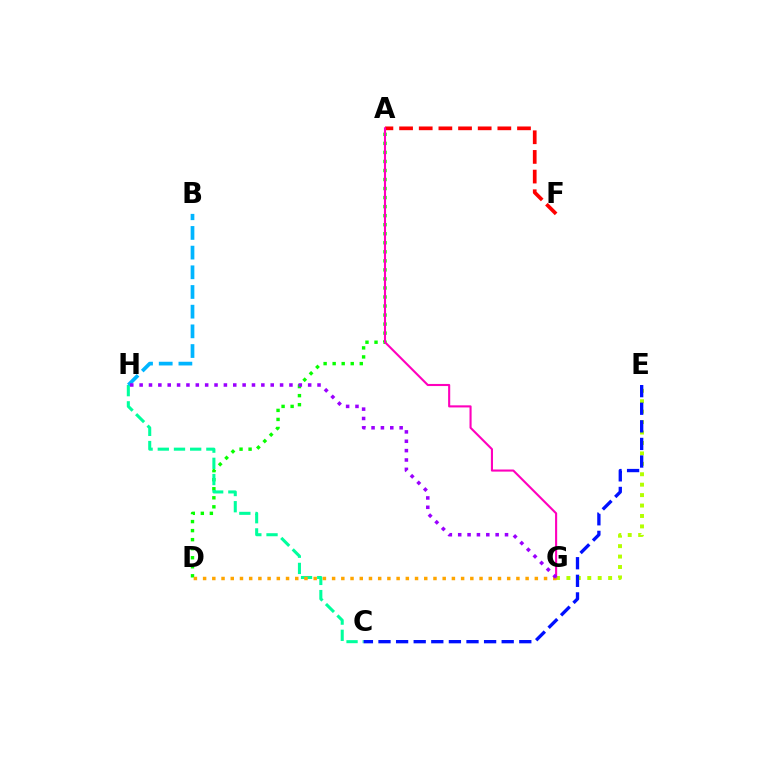{('A', 'D'): [{'color': '#08ff00', 'line_style': 'dotted', 'thickness': 2.46}], ('C', 'H'): [{'color': '#00ff9d', 'line_style': 'dashed', 'thickness': 2.2}], ('E', 'G'): [{'color': '#b3ff00', 'line_style': 'dotted', 'thickness': 2.83}], ('A', 'F'): [{'color': '#ff0000', 'line_style': 'dashed', 'thickness': 2.67}], ('A', 'G'): [{'color': '#ff00bd', 'line_style': 'solid', 'thickness': 1.52}], ('D', 'G'): [{'color': '#ffa500', 'line_style': 'dotted', 'thickness': 2.5}], ('B', 'H'): [{'color': '#00b5ff', 'line_style': 'dashed', 'thickness': 2.67}], ('C', 'E'): [{'color': '#0010ff', 'line_style': 'dashed', 'thickness': 2.39}], ('G', 'H'): [{'color': '#9b00ff', 'line_style': 'dotted', 'thickness': 2.54}]}